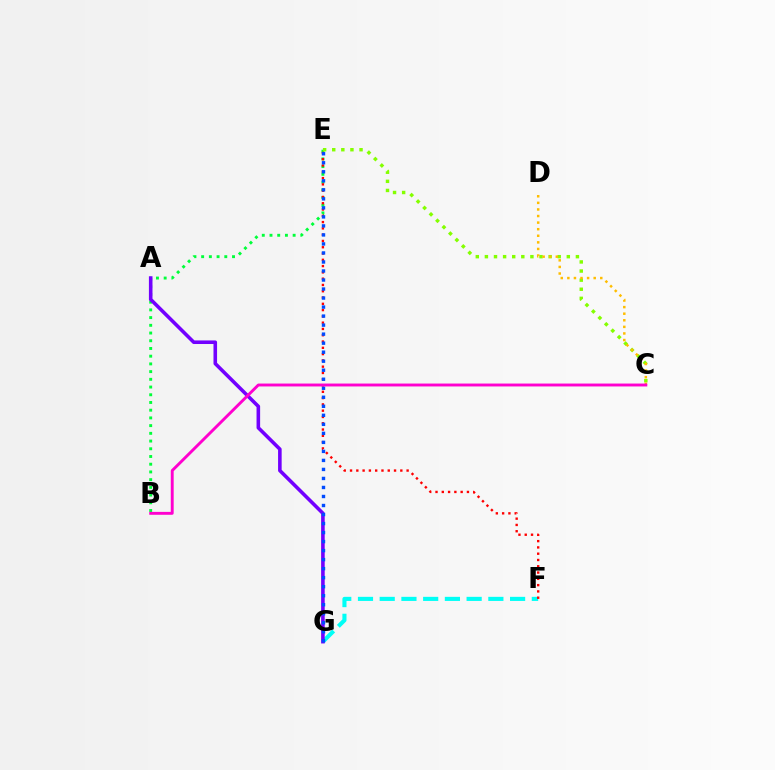{('F', 'G'): [{'color': '#00fff6', 'line_style': 'dashed', 'thickness': 2.95}], ('B', 'E'): [{'color': '#00ff39', 'line_style': 'dotted', 'thickness': 2.1}], ('E', 'F'): [{'color': '#ff0000', 'line_style': 'dotted', 'thickness': 1.71}], ('C', 'E'): [{'color': '#84ff00', 'line_style': 'dotted', 'thickness': 2.47}], ('C', 'D'): [{'color': '#ffbd00', 'line_style': 'dotted', 'thickness': 1.79}], ('A', 'G'): [{'color': '#7200ff', 'line_style': 'solid', 'thickness': 2.58}], ('E', 'G'): [{'color': '#004bff', 'line_style': 'dotted', 'thickness': 2.45}], ('B', 'C'): [{'color': '#ff00cf', 'line_style': 'solid', 'thickness': 2.09}]}